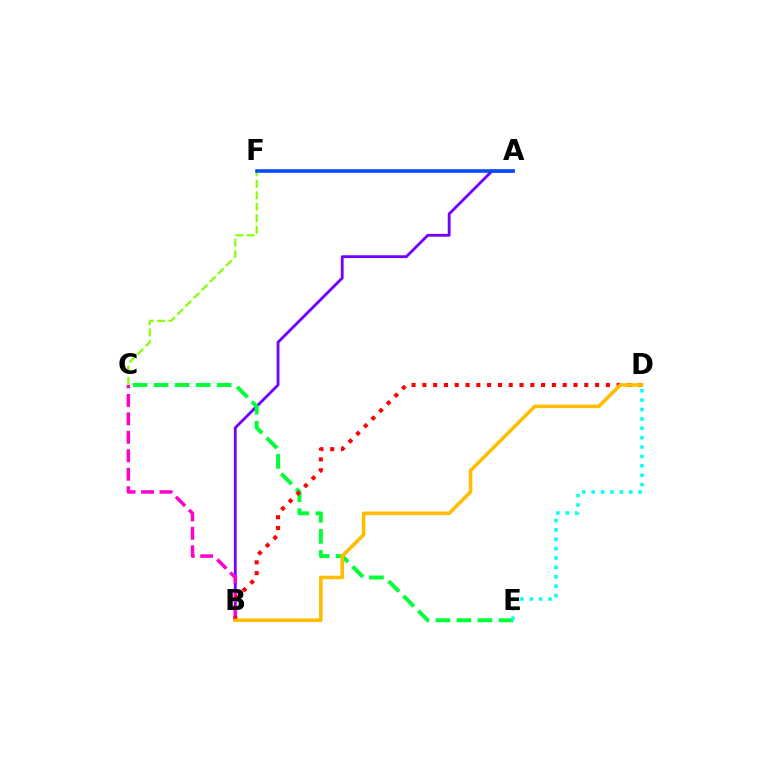{('A', 'B'): [{'color': '#7200ff', 'line_style': 'solid', 'thickness': 2.04}], ('B', 'C'): [{'color': '#ff00cf', 'line_style': 'dashed', 'thickness': 2.51}], ('C', 'F'): [{'color': '#84ff00', 'line_style': 'dashed', 'thickness': 1.56}], ('C', 'E'): [{'color': '#00ff39', 'line_style': 'dashed', 'thickness': 2.86}], ('B', 'D'): [{'color': '#ff0000', 'line_style': 'dotted', 'thickness': 2.93}, {'color': '#ffbd00', 'line_style': 'solid', 'thickness': 2.57}], ('A', 'F'): [{'color': '#004bff', 'line_style': 'solid', 'thickness': 2.57}], ('D', 'E'): [{'color': '#00fff6', 'line_style': 'dotted', 'thickness': 2.55}]}